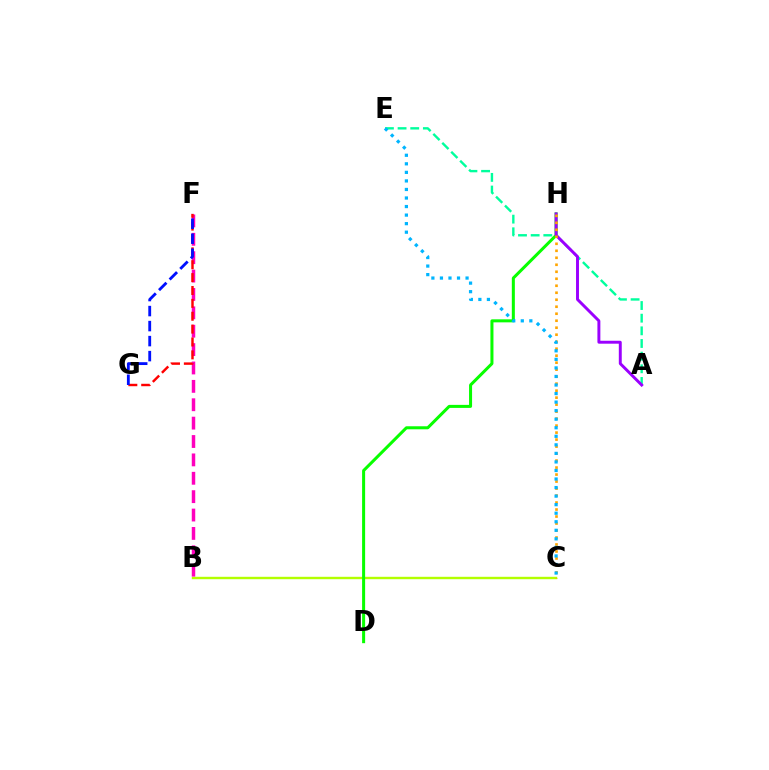{('B', 'C'): [{'color': '#b3ff00', 'line_style': 'solid', 'thickness': 1.73}], ('B', 'F'): [{'color': '#ff00bd', 'line_style': 'dashed', 'thickness': 2.5}], ('A', 'E'): [{'color': '#00ff9d', 'line_style': 'dashed', 'thickness': 1.72}], ('F', 'G'): [{'color': '#ff0000', 'line_style': 'dashed', 'thickness': 1.75}, {'color': '#0010ff', 'line_style': 'dashed', 'thickness': 2.04}], ('D', 'H'): [{'color': '#08ff00', 'line_style': 'solid', 'thickness': 2.18}], ('A', 'H'): [{'color': '#9b00ff', 'line_style': 'solid', 'thickness': 2.12}], ('C', 'H'): [{'color': '#ffa500', 'line_style': 'dotted', 'thickness': 1.9}], ('C', 'E'): [{'color': '#00b5ff', 'line_style': 'dotted', 'thickness': 2.32}]}